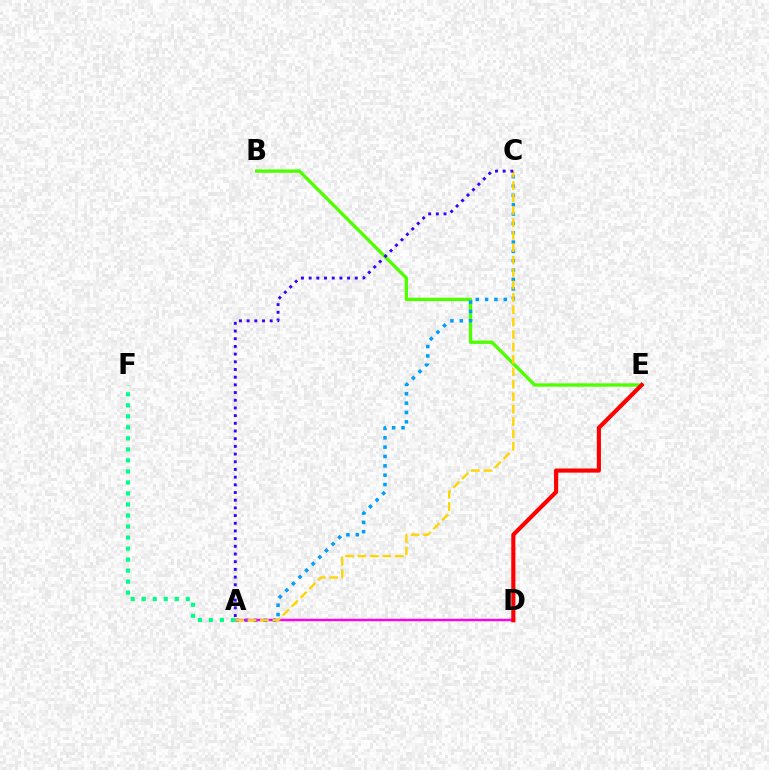{('B', 'E'): [{'color': '#4fff00', 'line_style': 'solid', 'thickness': 2.4}], ('A', 'C'): [{'color': '#009eff', 'line_style': 'dotted', 'thickness': 2.54}, {'color': '#ffd500', 'line_style': 'dashed', 'thickness': 1.69}, {'color': '#3700ff', 'line_style': 'dotted', 'thickness': 2.09}], ('A', 'D'): [{'color': '#ff00ed', 'line_style': 'solid', 'thickness': 1.75}], ('A', 'F'): [{'color': '#00ff86', 'line_style': 'dotted', 'thickness': 2.99}], ('D', 'E'): [{'color': '#ff0000', 'line_style': 'solid', 'thickness': 2.97}]}